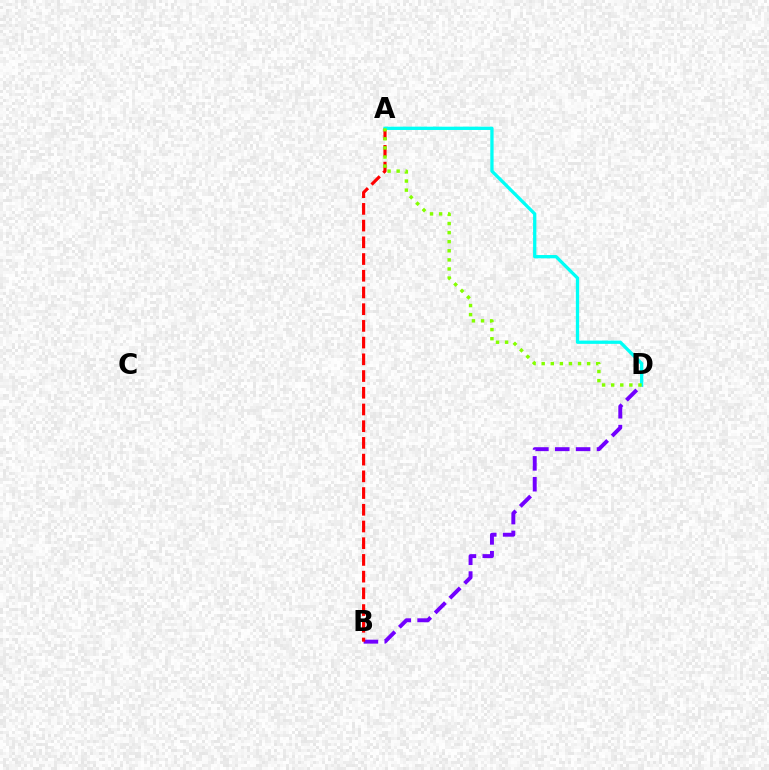{('B', 'D'): [{'color': '#7200ff', 'line_style': 'dashed', 'thickness': 2.83}], ('A', 'B'): [{'color': '#ff0000', 'line_style': 'dashed', 'thickness': 2.27}], ('A', 'D'): [{'color': '#00fff6', 'line_style': 'solid', 'thickness': 2.37}, {'color': '#84ff00', 'line_style': 'dotted', 'thickness': 2.47}]}